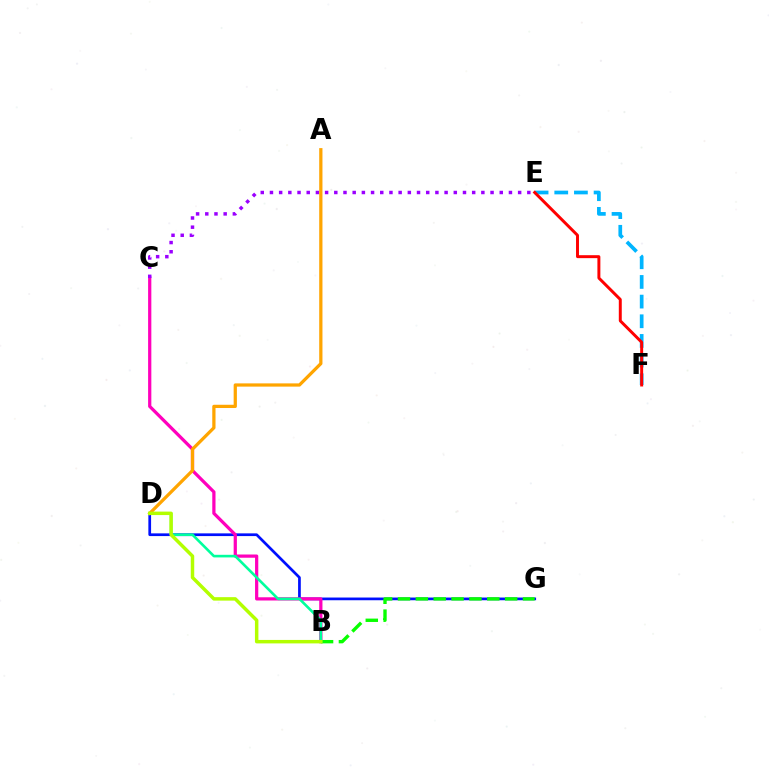{('D', 'G'): [{'color': '#0010ff', 'line_style': 'solid', 'thickness': 1.96}], ('B', 'C'): [{'color': '#ff00bd', 'line_style': 'solid', 'thickness': 2.33}], ('B', 'G'): [{'color': '#08ff00', 'line_style': 'dashed', 'thickness': 2.43}], ('E', 'F'): [{'color': '#00b5ff', 'line_style': 'dashed', 'thickness': 2.67}, {'color': '#ff0000', 'line_style': 'solid', 'thickness': 2.13}], ('C', 'E'): [{'color': '#9b00ff', 'line_style': 'dotted', 'thickness': 2.5}], ('B', 'D'): [{'color': '#00ff9d', 'line_style': 'solid', 'thickness': 1.88}, {'color': '#b3ff00', 'line_style': 'solid', 'thickness': 2.5}], ('A', 'D'): [{'color': '#ffa500', 'line_style': 'solid', 'thickness': 2.34}]}